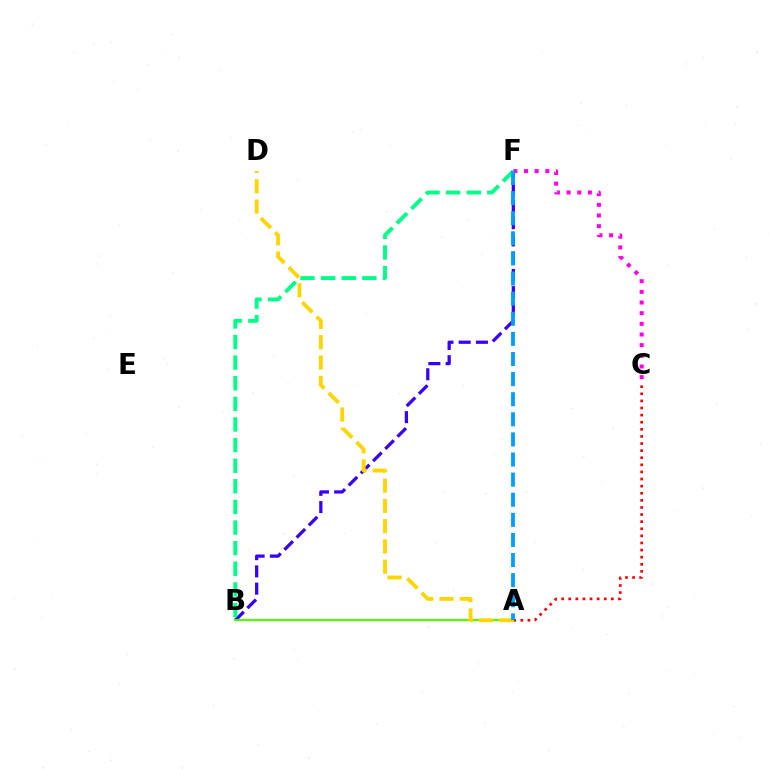{('B', 'F'): [{'color': '#3700ff', 'line_style': 'dashed', 'thickness': 2.34}, {'color': '#00ff86', 'line_style': 'dashed', 'thickness': 2.8}], ('C', 'F'): [{'color': '#ff00ed', 'line_style': 'dotted', 'thickness': 2.9}], ('A', 'C'): [{'color': '#ff0000', 'line_style': 'dotted', 'thickness': 1.93}], ('A', 'B'): [{'color': '#4fff00', 'line_style': 'solid', 'thickness': 1.55}], ('A', 'D'): [{'color': '#ffd500', 'line_style': 'dashed', 'thickness': 2.75}], ('A', 'F'): [{'color': '#009eff', 'line_style': 'dashed', 'thickness': 2.73}]}